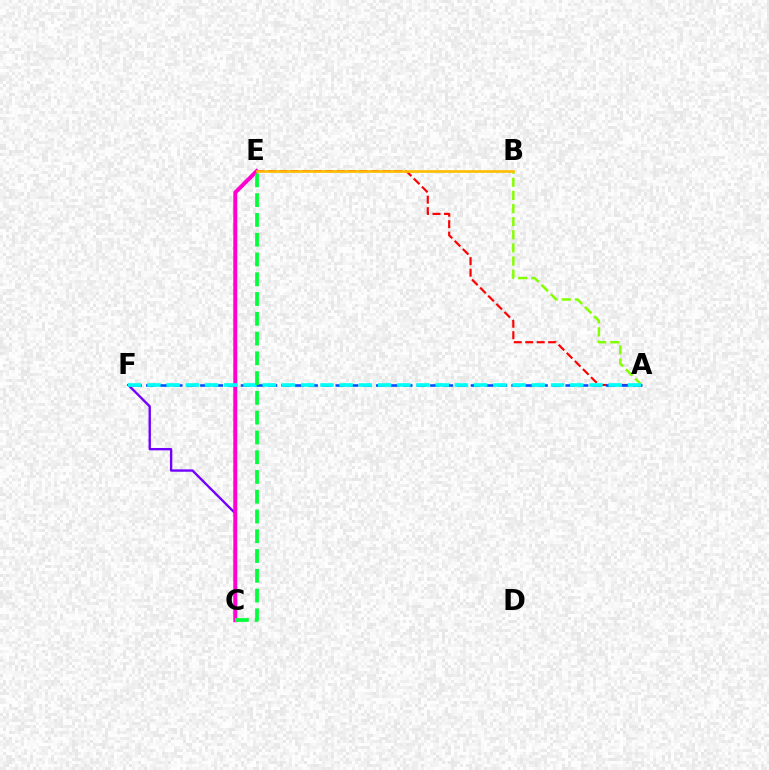{('C', 'F'): [{'color': '#7200ff', 'line_style': 'solid', 'thickness': 1.7}], ('A', 'E'): [{'color': '#ff0000', 'line_style': 'dashed', 'thickness': 1.56}], ('A', 'B'): [{'color': '#84ff00', 'line_style': 'dashed', 'thickness': 1.78}], ('A', 'F'): [{'color': '#004bff', 'line_style': 'dashed', 'thickness': 1.84}, {'color': '#00fff6', 'line_style': 'dashed', 'thickness': 2.61}], ('C', 'E'): [{'color': '#ff00cf', 'line_style': 'solid', 'thickness': 2.86}, {'color': '#00ff39', 'line_style': 'dashed', 'thickness': 2.69}], ('B', 'E'): [{'color': '#ffbd00', 'line_style': 'solid', 'thickness': 1.91}]}